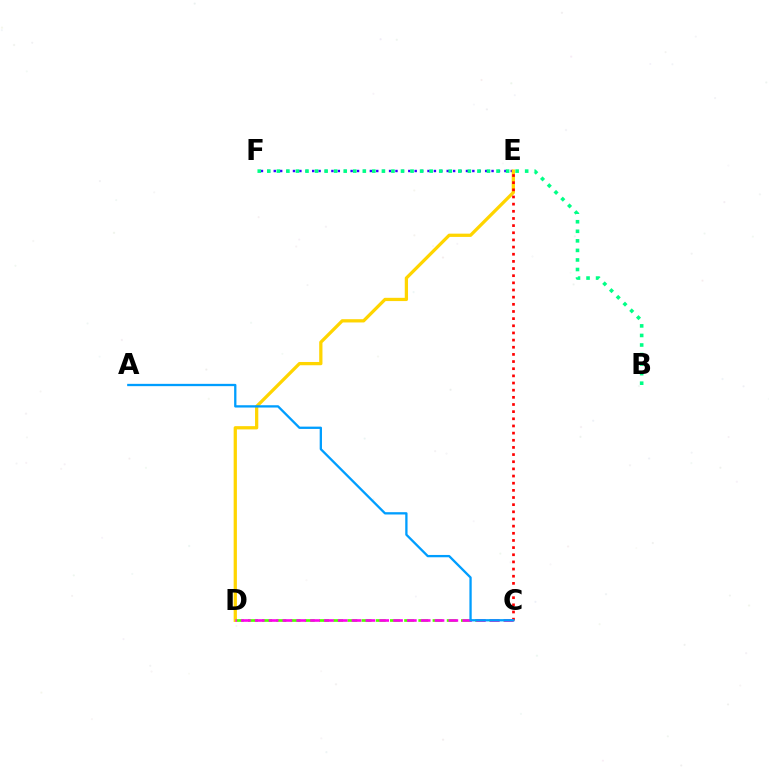{('E', 'F'): [{'color': '#3700ff', 'line_style': 'dotted', 'thickness': 1.74}], ('B', 'F'): [{'color': '#00ff86', 'line_style': 'dotted', 'thickness': 2.59}], ('C', 'D'): [{'color': '#4fff00', 'line_style': 'dashed', 'thickness': 1.93}, {'color': '#ff00ed', 'line_style': 'dashed', 'thickness': 1.88}], ('D', 'E'): [{'color': '#ffd500', 'line_style': 'solid', 'thickness': 2.35}], ('C', 'E'): [{'color': '#ff0000', 'line_style': 'dotted', 'thickness': 1.94}], ('A', 'C'): [{'color': '#009eff', 'line_style': 'solid', 'thickness': 1.66}]}